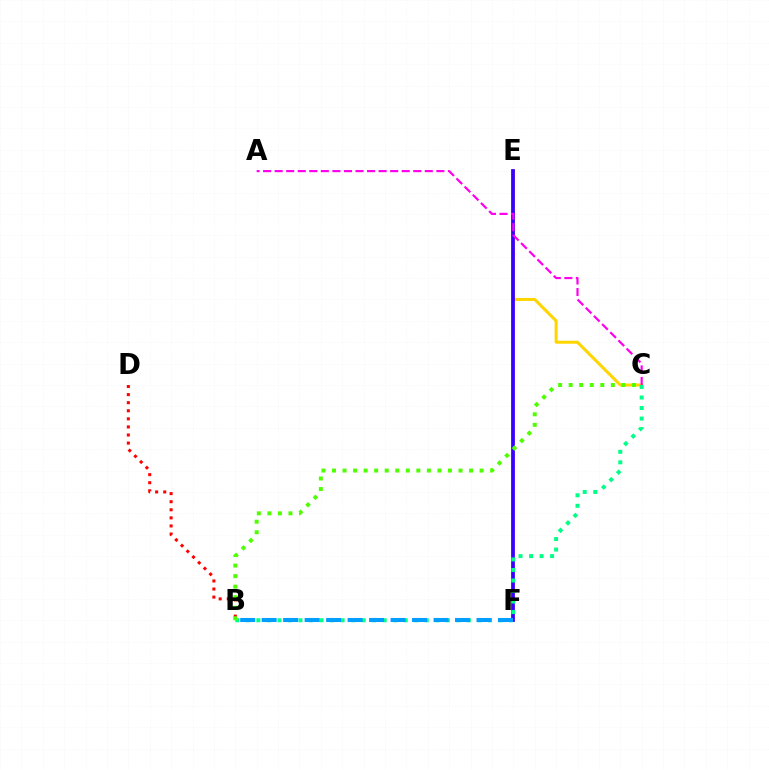{('B', 'D'): [{'color': '#ff0000', 'line_style': 'dotted', 'thickness': 2.2}], ('C', 'E'): [{'color': '#ffd500', 'line_style': 'solid', 'thickness': 2.17}], ('E', 'F'): [{'color': '#3700ff', 'line_style': 'solid', 'thickness': 2.71}], ('B', 'C'): [{'color': '#00ff86', 'line_style': 'dotted', 'thickness': 2.86}, {'color': '#4fff00', 'line_style': 'dotted', 'thickness': 2.86}], ('A', 'C'): [{'color': '#ff00ed', 'line_style': 'dashed', 'thickness': 1.57}], ('B', 'F'): [{'color': '#009eff', 'line_style': 'dashed', 'thickness': 2.92}]}